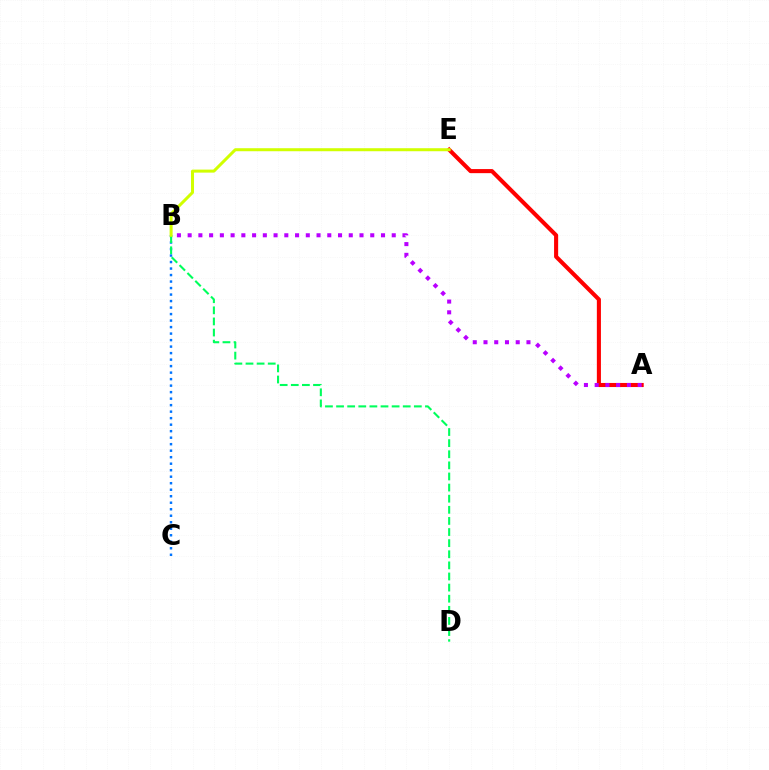{('B', 'C'): [{'color': '#0074ff', 'line_style': 'dotted', 'thickness': 1.77}], ('A', 'E'): [{'color': '#ff0000', 'line_style': 'solid', 'thickness': 2.94}], ('B', 'D'): [{'color': '#00ff5c', 'line_style': 'dashed', 'thickness': 1.51}], ('A', 'B'): [{'color': '#b900ff', 'line_style': 'dotted', 'thickness': 2.92}], ('B', 'E'): [{'color': '#d1ff00', 'line_style': 'solid', 'thickness': 2.17}]}